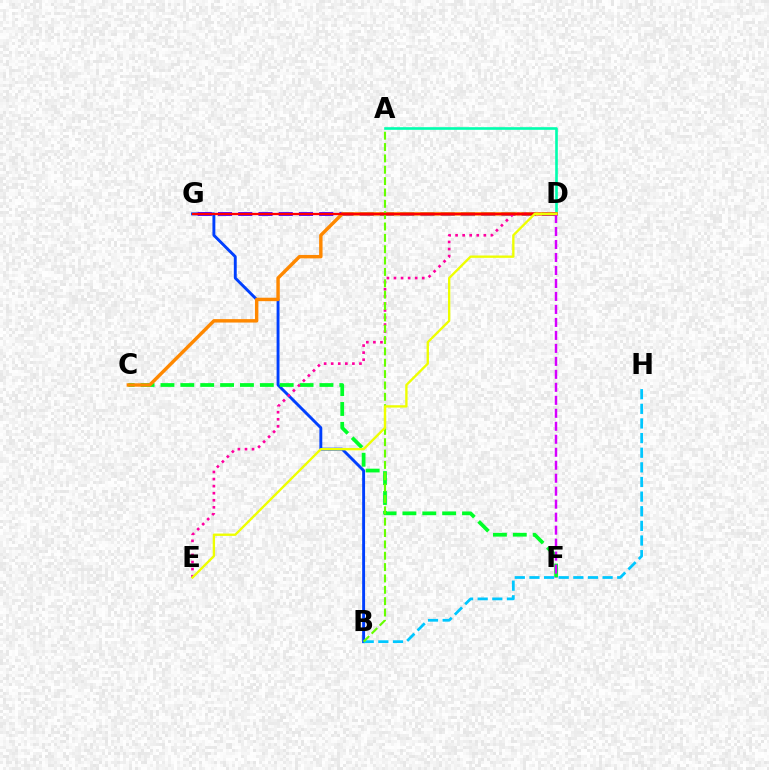{('B', 'G'): [{'color': '#003fff', 'line_style': 'solid', 'thickness': 2.09}], ('C', 'F'): [{'color': '#00ff27', 'line_style': 'dashed', 'thickness': 2.7}], ('A', 'D'): [{'color': '#00ffaf', 'line_style': 'solid', 'thickness': 1.9}], ('D', 'G'): [{'color': '#4f00ff', 'line_style': 'dashed', 'thickness': 2.75}, {'color': '#ff0000', 'line_style': 'solid', 'thickness': 1.64}], ('C', 'D'): [{'color': '#ff8800', 'line_style': 'solid', 'thickness': 2.47}], ('B', 'H'): [{'color': '#00c7ff', 'line_style': 'dashed', 'thickness': 1.99}], ('D', 'E'): [{'color': '#ff00a0', 'line_style': 'dotted', 'thickness': 1.92}, {'color': '#eeff00', 'line_style': 'solid', 'thickness': 1.69}], ('D', 'F'): [{'color': '#d600ff', 'line_style': 'dashed', 'thickness': 1.76}], ('A', 'B'): [{'color': '#66ff00', 'line_style': 'dashed', 'thickness': 1.54}]}